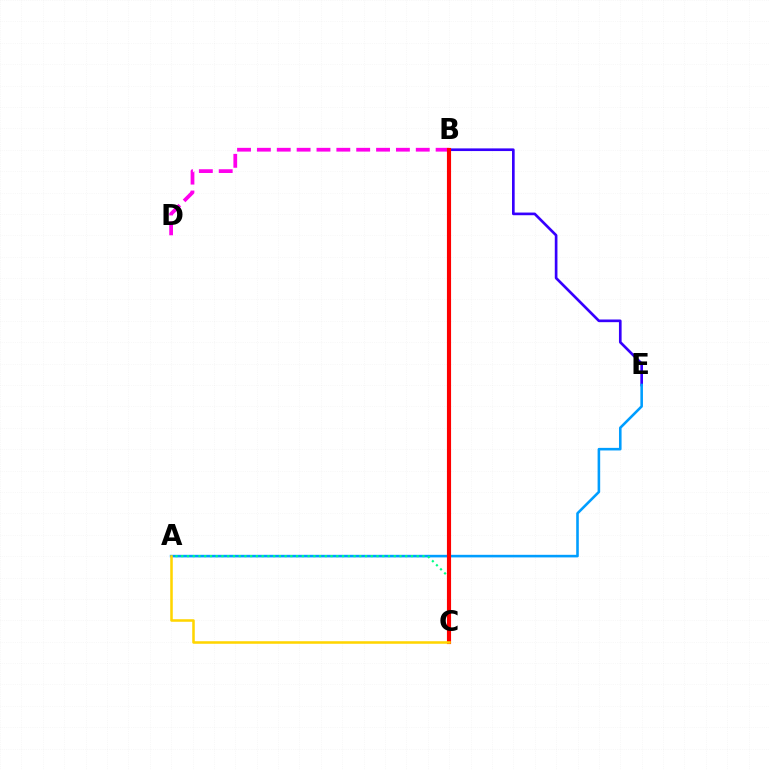{('B', 'C'): [{'color': '#4fff00', 'line_style': 'solid', 'thickness': 2.72}, {'color': '#ff0000', 'line_style': 'solid', 'thickness': 2.98}], ('B', 'D'): [{'color': '#ff00ed', 'line_style': 'dashed', 'thickness': 2.7}], ('B', 'E'): [{'color': '#3700ff', 'line_style': 'solid', 'thickness': 1.92}], ('A', 'E'): [{'color': '#009eff', 'line_style': 'solid', 'thickness': 1.86}], ('A', 'C'): [{'color': '#00ff86', 'line_style': 'dotted', 'thickness': 1.56}, {'color': '#ffd500', 'line_style': 'solid', 'thickness': 1.84}]}